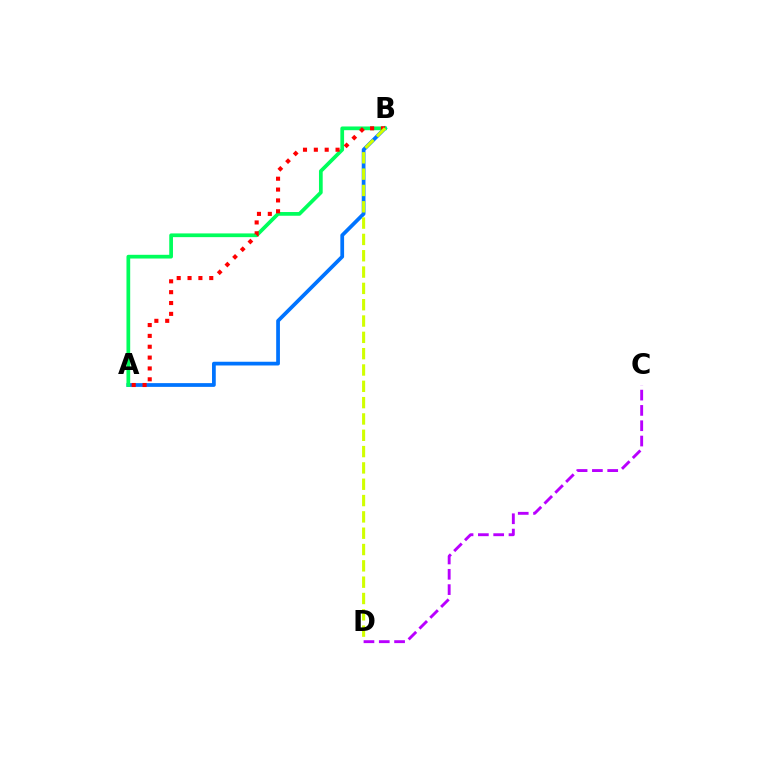{('A', 'B'): [{'color': '#0074ff', 'line_style': 'solid', 'thickness': 2.69}, {'color': '#00ff5c', 'line_style': 'solid', 'thickness': 2.68}, {'color': '#ff0000', 'line_style': 'dotted', 'thickness': 2.95}], ('C', 'D'): [{'color': '#b900ff', 'line_style': 'dashed', 'thickness': 2.08}], ('B', 'D'): [{'color': '#d1ff00', 'line_style': 'dashed', 'thickness': 2.22}]}